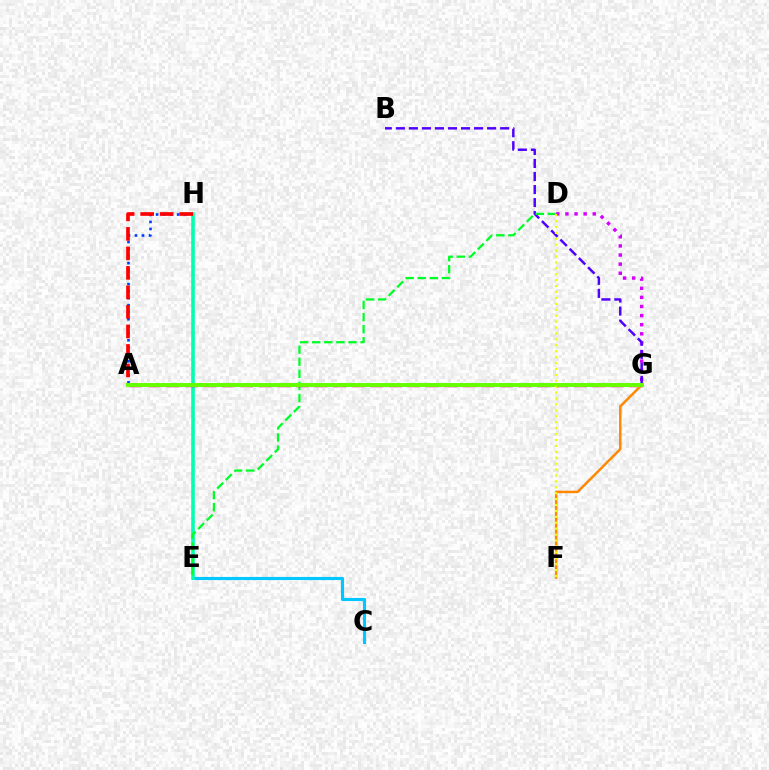{('D', 'G'): [{'color': '#d600ff', 'line_style': 'dotted', 'thickness': 2.47}], ('A', 'H'): [{'color': '#003fff', 'line_style': 'dotted', 'thickness': 1.91}, {'color': '#ff0000', 'line_style': 'dashed', 'thickness': 2.65}], ('C', 'E'): [{'color': '#00c7ff', 'line_style': 'solid', 'thickness': 2.25}], ('B', 'G'): [{'color': '#4f00ff', 'line_style': 'dashed', 'thickness': 1.77}], ('E', 'H'): [{'color': '#00ffaf', 'line_style': 'solid', 'thickness': 2.57}], ('D', 'E'): [{'color': '#00ff27', 'line_style': 'dashed', 'thickness': 1.64}], ('A', 'G'): [{'color': '#ff00a0', 'line_style': 'dashed', 'thickness': 2.52}, {'color': '#66ff00', 'line_style': 'solid', 'thickness': 2.84}], ('F', 'G'): [{'color': '#ff8800', 'line_style': 'solid', 'thickness': 1.76}], ('D', 'F'): [{'color': '#eeff00', 'line_style': 'dotted', 'thickness': 1.61}]}